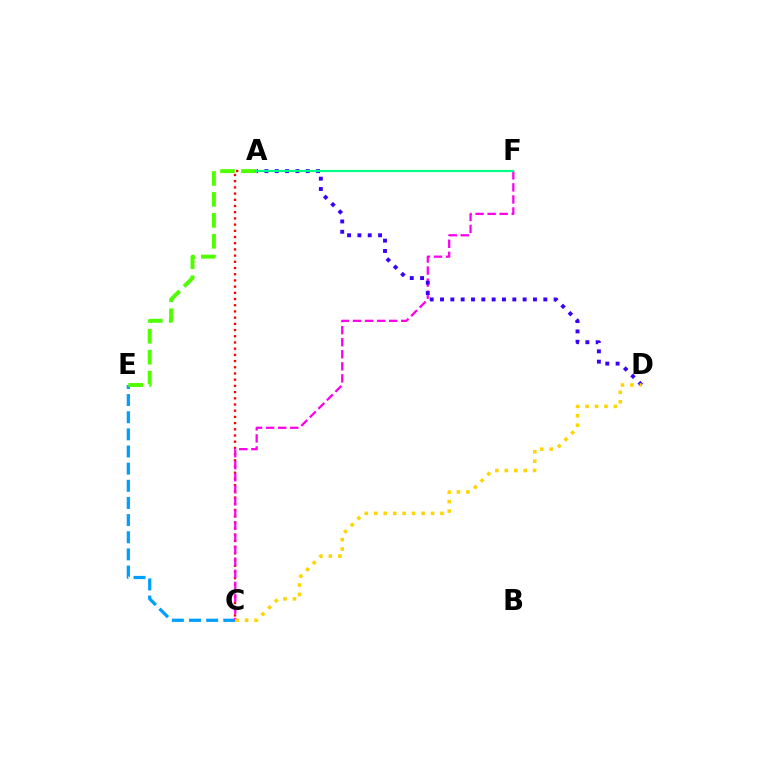{('A', 'C'): [{'color': '#ff0000', 'line_style': 'dotted', 'thickness': 1.69}], ('C', 'E'): [{'color': '#009eff', 'line_style': 'dashed', 'thickness': 2.33}], ('C', 'F'): [{'color': '#ff00ed', 'line_style': 'dashed', 'thickness': 1.64}], ('A', 'E'): [{'color': '#4fff00', 'line_style': 'dashed', 'thickness': 2.85}], ('A', 'D'): [{'color': '#3700ff', 'line_style': 'dotted', 'thickness': 2.81}], ('A', 'F'): [{'color': '#00ff86', 'line_style': 'solid', 'thickness': 1.58}], ('C', 'D'): [{'color': '#ffd500', 'line_style': 'dotted', 'thickness': 2.57}]}